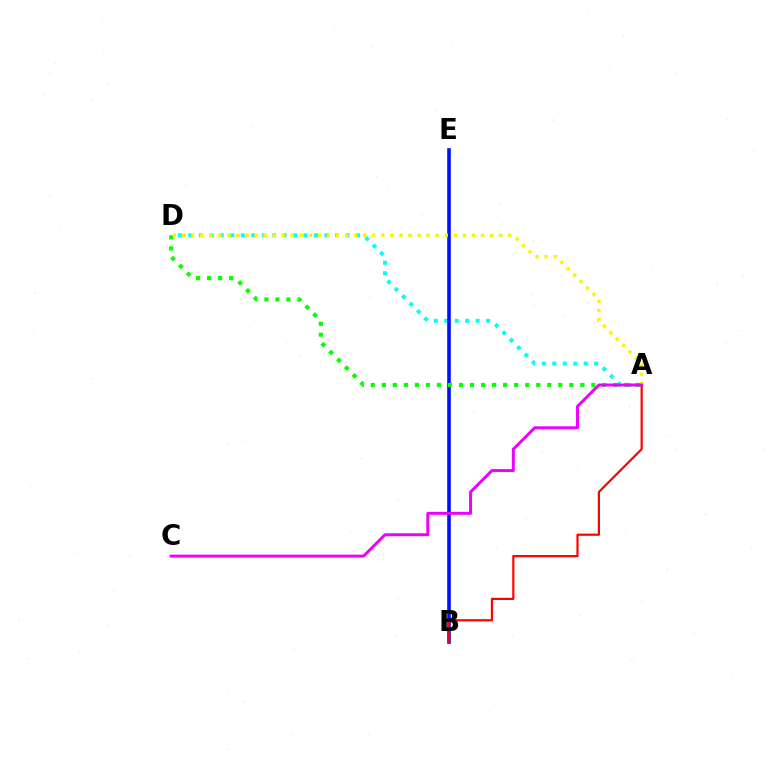{('A', 'D'): [{'color': '#00fff6', 'line_style': 'dotted', 'thickness': 2.85}, {'color': '#08ff00', 'line_style': 'dotted', 'thickness': 3.0}, {'color': '#fcf500', 'line_style': 'dotted', 'thickness': 2.46}], ('B', 'E'): [{'color': '#0010ff', 'line_style': 'solid', 'thickness': 2.59}], ('A', 'B'): [{'color': '#ff0000', 'line_style': 'solid', 'thickness': 1.58}], ('A', 'C'): [{'color': '#ee00ff', 'line_style': 'solid', 'thickness': 2.13}]}